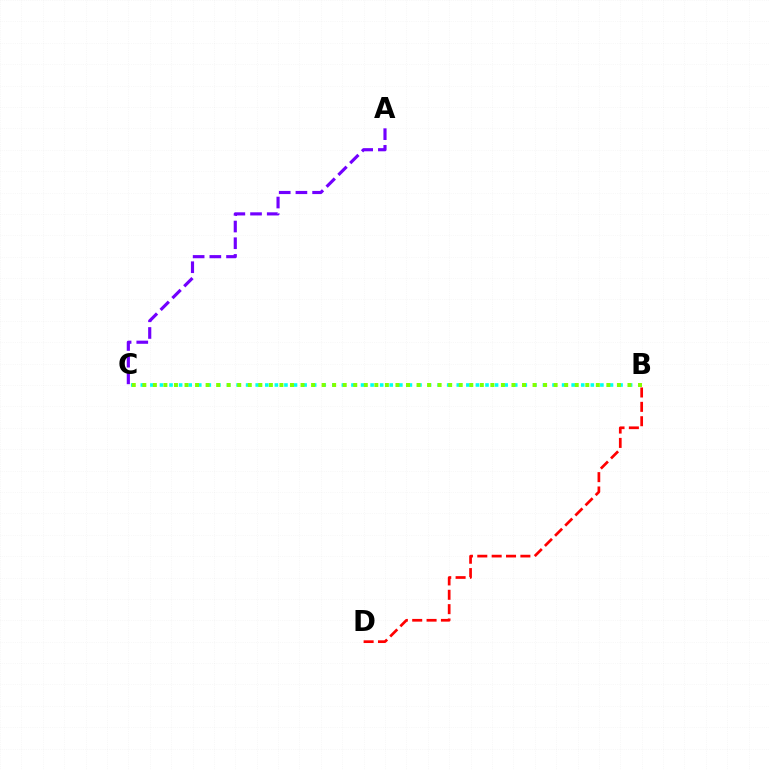{('B', 'C'): [{'color': '#00fff6', 'line_style': 'dotted', 'thickness': 2.6}, {'color': '#84ff00', 'line_style': 'dotted', 'thickness': 2.87}], ('B', 'D'): [{'color': '#ff0000', 'line_style': 'dashed', 'thickness': 1.95}], ('A', 'C'): [{'color': '#7200ff', 'line_style': 'dashed', 'thickness': 2.27}]}